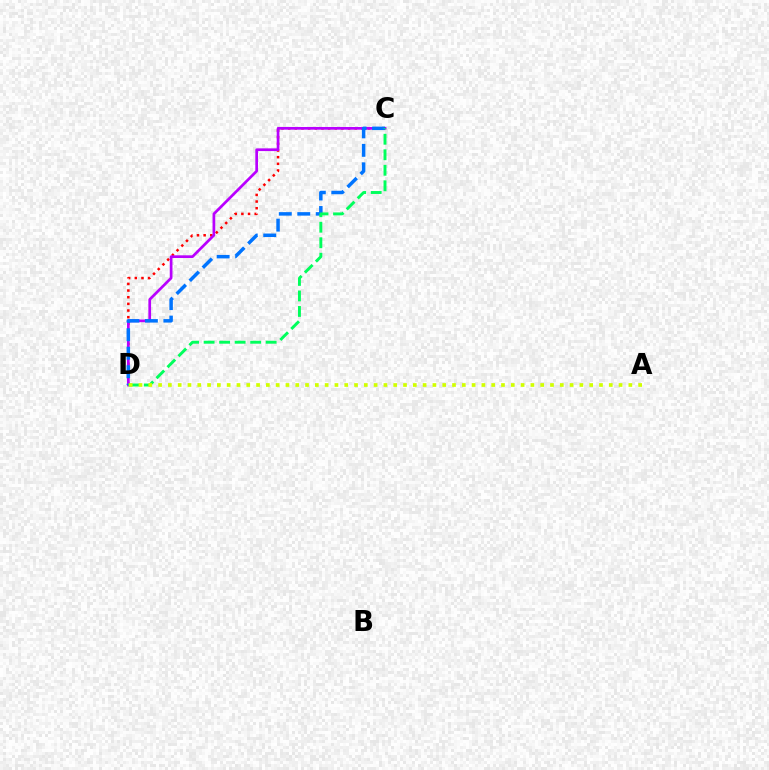{('C', 'D'): [{'color': '#ff0000', 'line_style': 'dotted', 'thickness': 1.81}, {'color': '#b900ff', 'line_style': 'solid', 'thickness': 1.95}, {'color': '#0074ff', 'line_style': 'dashed', 'thickness': 2.51}, {'color': '#00ff5c', 'line_style': 'dashed', 'thickness': 2.11}], ('A', 'D'): [{'color': '#d1ff00', 'line_style': 'dotted', 'thickness': 2.66}]}